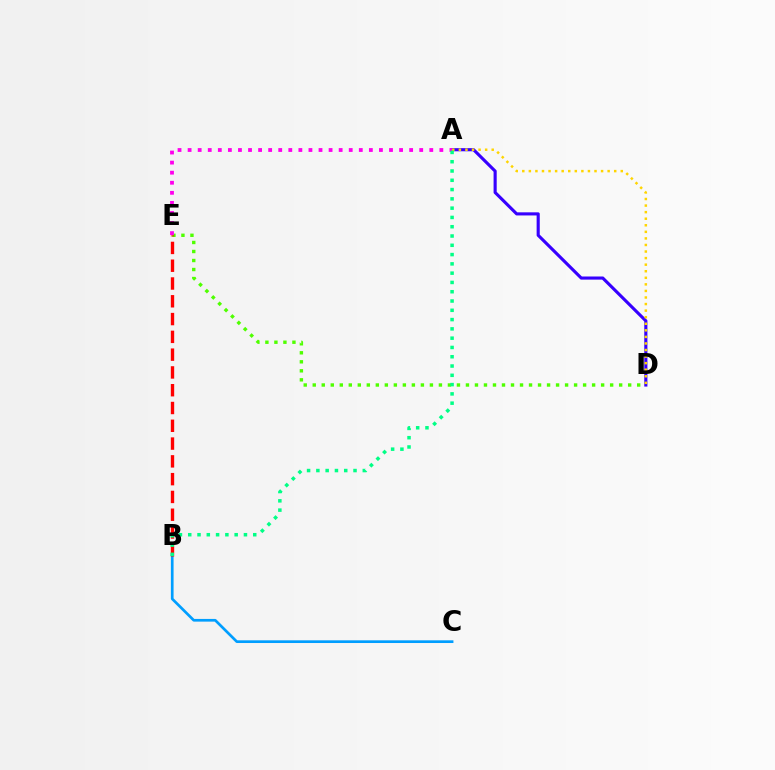{('B', 'C'): [{'color': '#009eff', 'line_style': 'solid', 'thickness': 1.94}], ('A', 'D'): [{'color': '#3700ff', 'line_style': 'solid', 'thickness': 2.25}, {'color': '#ffd500', 'line_style': 'dotted', 'thickness': 1.78}], ('D', 'E'): [{'color': '#4fff00', 'line_style': 'dotted', 'thickness': 2.45}], ('B', 'E'): [{'color': '#ff0000', 'line_style': 'dashed', 'thickness': 2.42}], ('A', 'E'): [{'color': '#ff00ed', 'line_style': 'dotted', 'thickness': 2.74}], ('A', 'B'): [{'color': '#00ff86', 'line_style': 'dotted', 'thickness': 2.52}]}